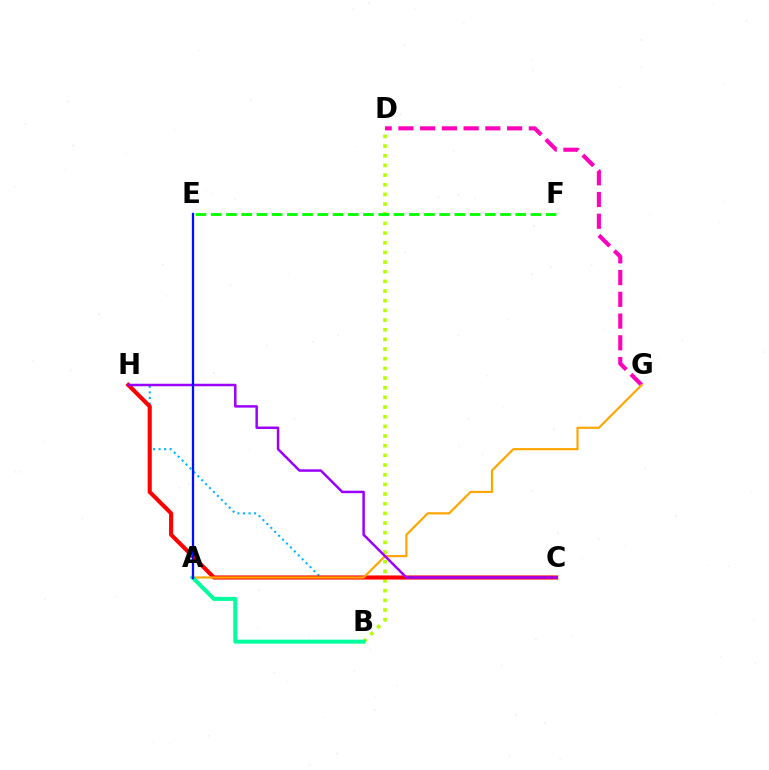{('B', 'D'): [{'color': '#b3ff00', 'line_style': 'dotted', 'thickness': 2.63}], ('C', 'H'): [{'color': '#00b5ff', 'line_style': 'dotted', 'thickness': 1.51}, {'color': '#ff0000', 'line_style': 'solid', 'thickness': 2.97}, {'color': '#9b00ff', 'line_style': 'solid', 'thickness': 1.79}], ('D', 'G'): [{'color': '#ff00bd', 'line_style': 'dashed', 'thickness': 2.95}], ('A', 'G'): [{'color': '#ffa500', 'line_style': 'solid', 'thickness': 1.57}], ('A', 'B'): [{'color': '#00ff9d', 'line_style': 'solid', 'thickness': 2.88}], ('E', 'F'): [{'color': '#08ff00', 'line_style': 'dashed', 'thickness': 2.07}], ('A', 'E'): [{'color': '#0010ff', 'line_style': 'solid', 'thickness': 1.65}]}